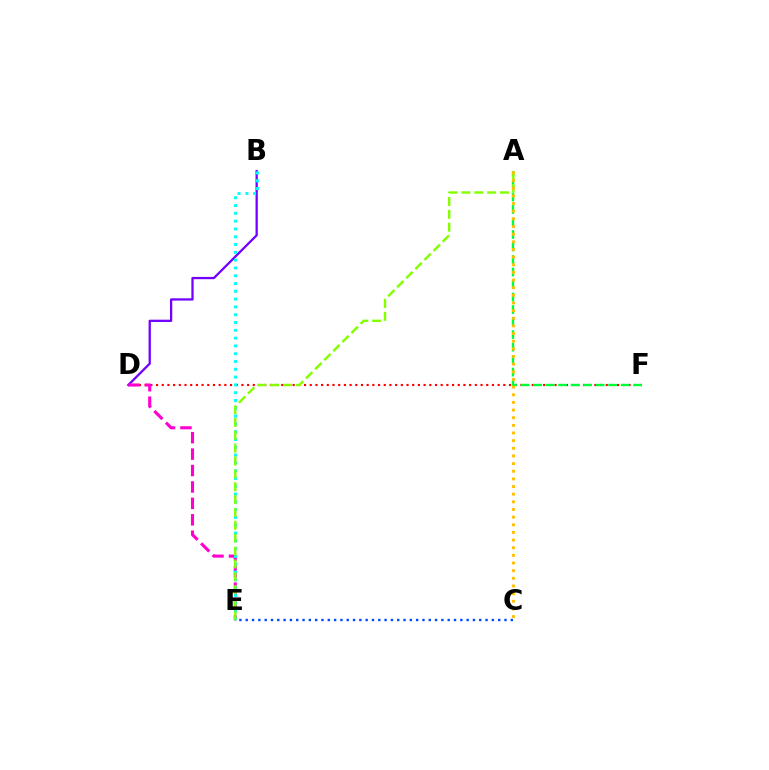{('D', 'F'): [{'color': '#ff0000', 'line_style': 'dotted', 'thickness': 1.55}], ('A', 'F'): [{'color': '#00ff39', 'line_style': 'dashed', 'thickness': 1.7}], ('B', 'D'): [{'color': '#7200ff', 'line_style': 'solid', 'thickness': 1.64}], ('D', 'E'): [{'color': '#ff00cf', 'line_style': 'dashed', 'thickness': 2.23}], ('C', 'E'): [{'color': '#004bff', 'line_style': 'dotted', 'thickness': 1.71}], ('B', 'E'): [{'color': '#00fff6', 'line_style': 'dotted', 'thickness': 2.12}], ('A', 'E'): [{'color': '#84ff00', 'line_style': 'dashed', 'thickness': 1.75}], ('A', 'C'): [{'color': '#ffbd00', 'line_style': 'dotted', 'thickness': 2.08}]}